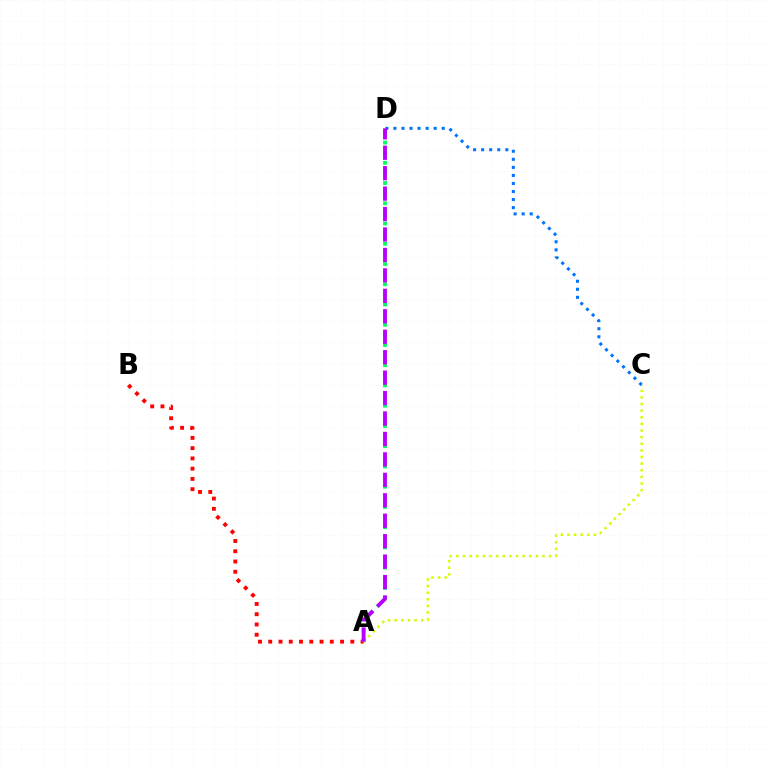{('A', 'C'): [{'color': '#d1ff00', 'line_style': 'dotted', 'thickness': 1.8}], ('C', 'D'): [{'color': '#0074ff', 'line_style': 'dotted', 'thickness': 2.19}], ('A', 'B'): [{'color': '#ff0000', 'line_style': 'dotted', 'thickness': 2.79}], ('A', 'D'): [{'color': '#00ff5c', 'line_style': 'dotted', 'thickness': 2.75}, {'color': '#b900ff', 'line_style': 'dashed', 'thickness': 2.78}]}